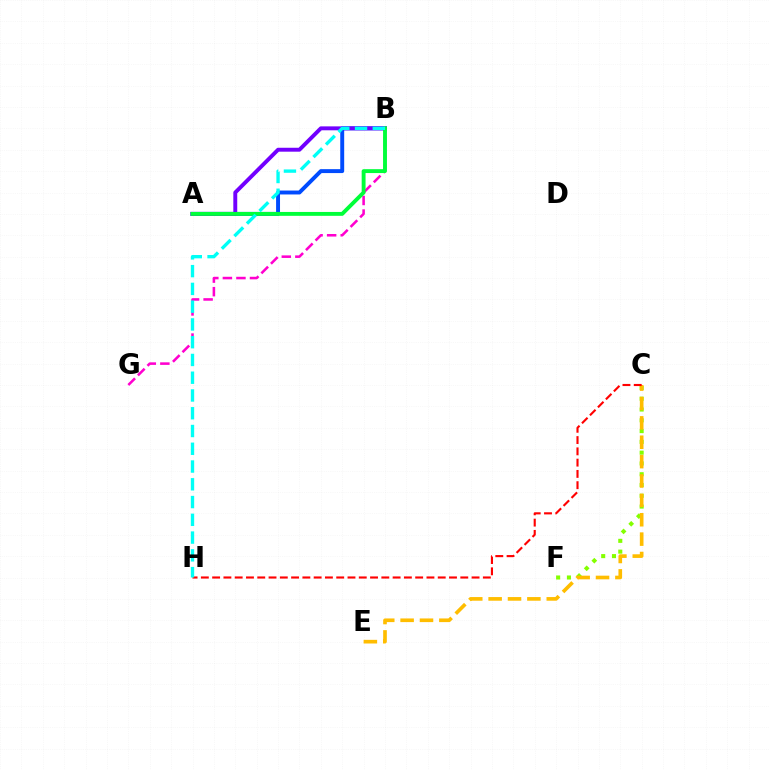{('B', 'G'): [{'color': '#ff00cf', 'line_style': 'dashed', 'thickness': 1.84}], ('A', 'B'): [{'color': '#004bff', 'line_style': 'solid', 'thickness': 2.83}, {'color': '#7200ff', 'line_style': 'solid', 'thickness': 2.82}, {'color': '#00ff39', 'line_style': 'solid', 'thickness': 2.8}], ('C', 'F'): [{'color': '#84ff00', 'line_style': 'dotted', 'thickness': 2.93}], ('C', 'E'): [{'color': '#ffbd00', 'line_style': 'dashed', 'thickness': 2.63}], ('C', 'H'): [{'color': '#ff0000', 'line_style': 'dashed', 'thickness': 1.53}], ('B', 'H'): [{'color': '#00fff6', 'line_style': 'dashed', 'thickness': 2.41}]}